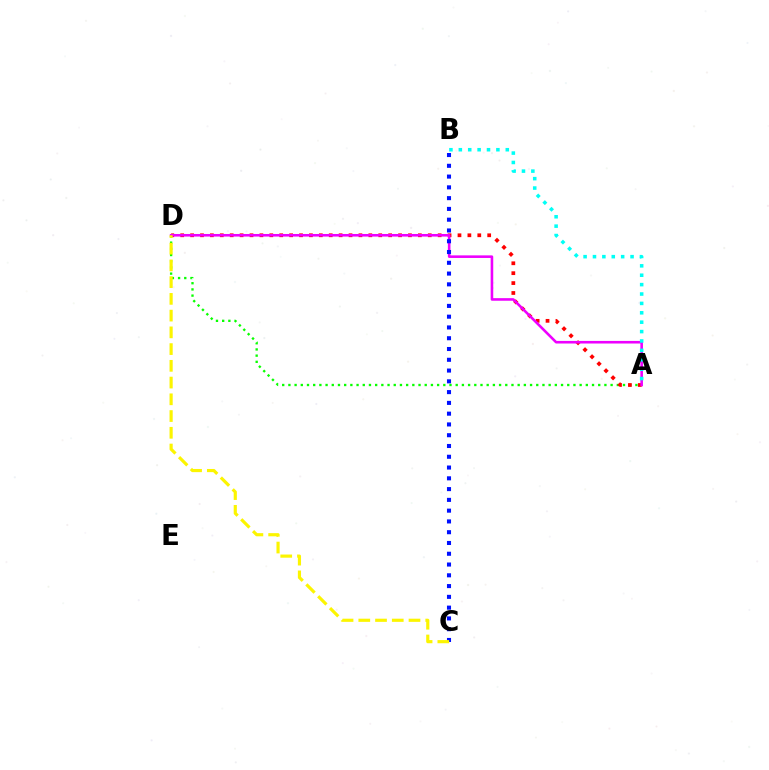{('A', 'D'): [{'color': '#08ff00', 'line_style': 'dotted', 'thickness': 1.68}, {'color': '#ff0000', 'line_style': 'dotted', 'thickness': 2.69}, {'color': '#ee00ff', 'line_style': 'solid', 'thickness': 1.87}], ('B', 'C'): [{'color': '#0010ff', 'line_style': 'dotted', 'thickness': 2.93}], ('C', 'D'): [{'color': '#fcf500', 'line_style': 'dashed', 'thickness': 2.27}], ('A', 'B'): [{'color': '#00fff6', 'line_style': 'dotted', 'thickness': 2.55}]}